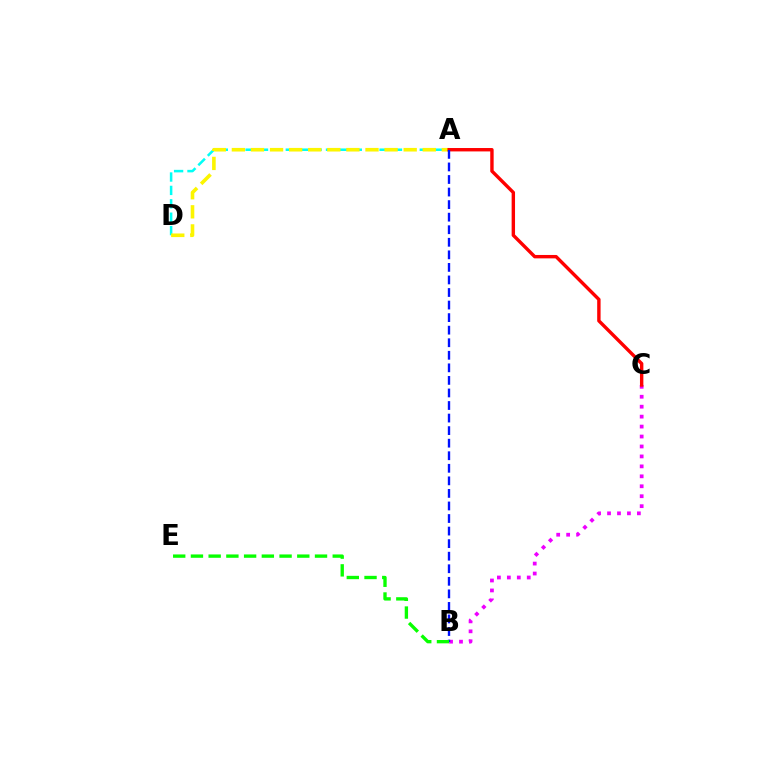{('A', 'D'): [{'color': '#00fff6', 'line_style': 'dashed', 'thickness': 1.82}, {'color': '#fcf500', 'line_style': 'dashed', 'thickness': 2.59}], ('B', 'C'): [{'color': '#ee00ff', 'line_style': 'dotted', 'thickness': 2.7}], ('A', 'C'): [{'color': '#ff0000', 'line_style': 'solid', 'thickness': 2.45}], ('A', 'B'): [{'color': '#0010ff', 'line_style': 'dashed', 'thickness': 1.71}], ('B', 'E'): [{'color': '#08ff00', 'line_style': 'dashed', 'thickness': 2.41}]}